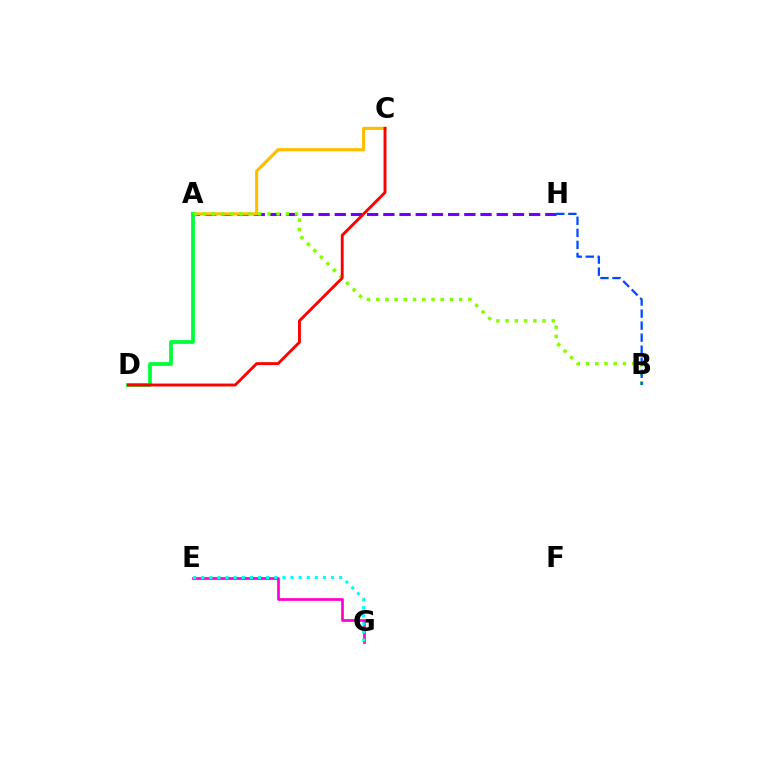{('A', 'H'): [{'color': '#7200ff', 'line_style': 'dashed', 'thickness': 2.2}], ('A', 'C'): [{'color': '#ffbd00', 'line_style': 'solid', 'thickness': 2.26}], ('A', 'D'): [{'color': '#00ff39', 'line_style': 'solid', 'thickness': 2.72}], ('A', 'B'): [{'color': '#84ff00', 'line_style': 'dotted', 'thickness': 2.51}], ('E', 'G'): [{'color': '#ff00cf', 'line_style': 'solid', 'thickness': 1.95}, {'color': '#00fff6', 'line_style': 'dotted', 'thickness': 2.21}], ('B', 'H'): [{'color': '#004bff', 'line_style': 'dashed', 'thickness': 1.64}], ('C', 'D'): [{'color': '#ff0000', 'line_style': 'solid', 'thickness': 2.07}]}